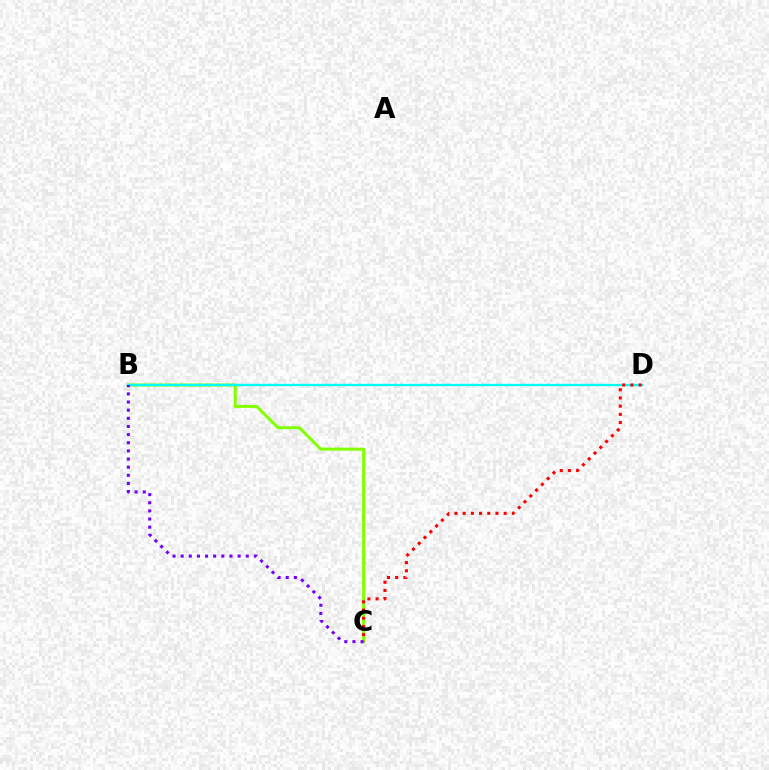{('B', 'C'): [{'color': '#84ff00', 'line_style': 'solid', 'thickness': 2.19}, {'color': '#7200ff', 'line_style': 'dotted', 'thickness': 2.21}], ('B', 'D'): [{'color': '#00fff6', 'line_style': 'solid', 'thickness': 1.68}], ('C', 'D'): [{'color': '#ff0000', 'line_style': 'dotted', 'thickness': 2.23}]}